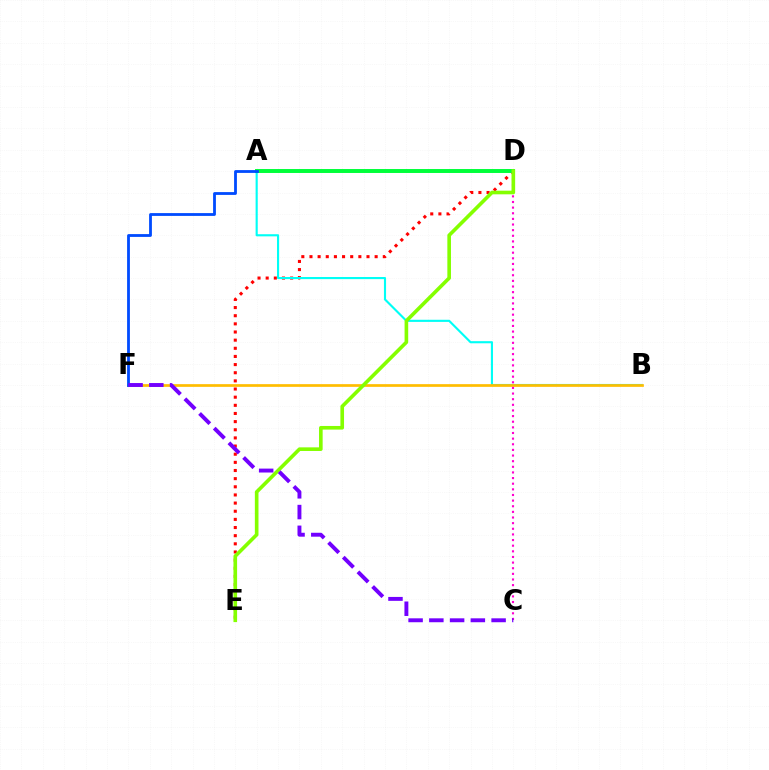{('D', 'E'): [{'color': '#ff0000', 'line_style': 'dotted', 'thickness': 2.21}, {'color': '#84ff00', 'line_style': 'solid', 'thickness': 2.61}], ('A', 'B'): [{'color': '#00fff6', 'line_style': 'solid', 'thickness': 1.53}], ('B', 'F'): [{'color': '#ffbd00', 'line_style': 'solid', 'thickness': 1.95}], ('A', 'D'): [{'color': '#00ff39', 'line_style': 'solid', 'thickness': 2.84}], ('C', 'D'): [{'color': '#ff00cf', 'line_style': 'dotted', 'thickness': 1.53}], ('A', 'F'): [{'color': '#004bff', 'line_style': 'solid', 'thickness': 2.02}], ('C', 'F'): [{'color': '#7200ff', 'line_style': 'dashed', 'thickness': 2.82}]}